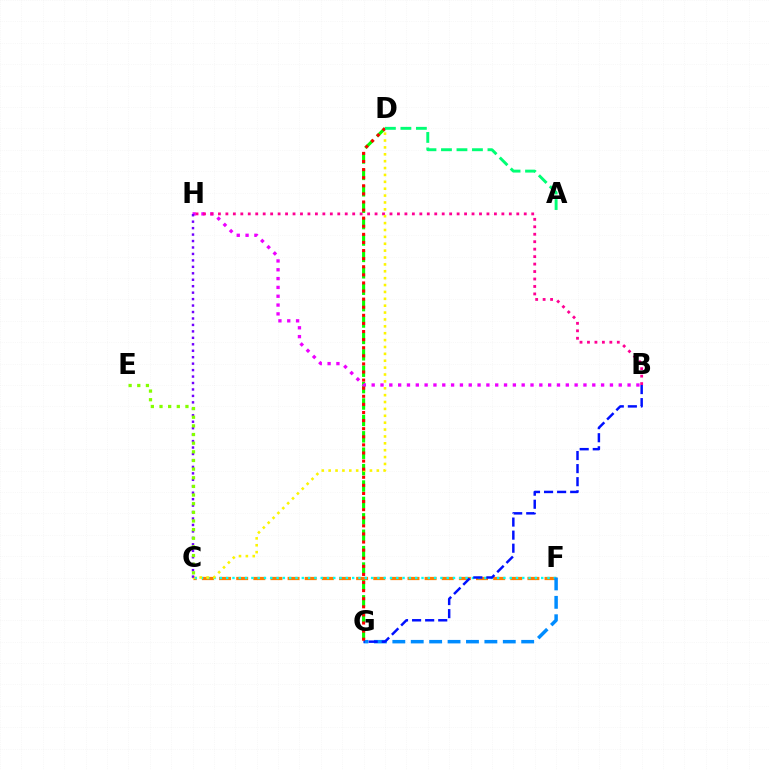{('D', 'G'): [{'color': '#08ff00', 'line_style': 'dashed', 'thickness': 2.23}, {'color': '#ff0000', 'line_style': 'dotted', 'thickness': 2.2}], ('C', 'F'): [{'color': '#ff7c00', 'line_style': 'dashed', 'thickness': 2.33}, {'color': '#00fff6', 'line_style': 'dotted', 'thickness': 1.71}], ('B', 'H'): [{'color': '#ee00ff', 'line_style': 'dotted', 'thickness': 2.4}, {'color': '#ff0094', 'line_style': 'dotted', 'thickness': 2.03}], ('F', 'G'): [{'color': '#008cff', 'line_style': 'dashed', 'thickness': 2.5}], ('B', 'G'): [{'color': '#0010ff', 'line_style': 'dashed', 'thickness': 1.78}], ('C', 'D'): [{'color': '#fcf500', 'line_style': 'dotted', 'thickness': 1.87}], ('C', 'H'): [{'color': '#7200ff', 'line_style': 'dotted', 'thickness': 1.75}], ('C', 'E'): [{'color': '#84ff00', 'line_style': 'dotted', 'thickness': 2.35}], ('A', 'D'): [{'color': '#00ff74', 'line_style': 'dashed', 'thickness': 2.1}]}